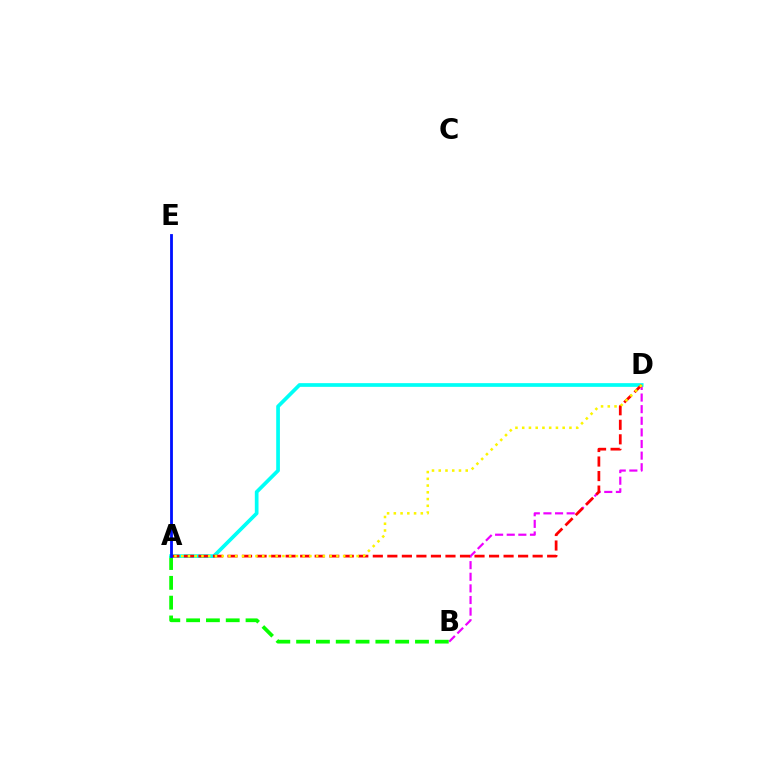{('B', 'D'): [{'color': '#ee00ff', 'line_style': 'dashed', 'thickness': 1.58}], ('A', 'B'): [{'color': '#08ff00', 'line_style': 'dashed', 'thickness': 2.69}], ('A', 'D'): [{'color': '#00fff6', 'line_style': 'solid', 'thickness': 2.66}, {'color': '#ff0000', 'line_style': 'dashed', 'thickness': 1.97}, {'color': '#fcf500', 'line_style': 'dotted', 'thickness': 1.83}], ('A', 'E'): [{'color': '#0010ff', 'line_style': 'solid', 'thickness': 2.03}]}